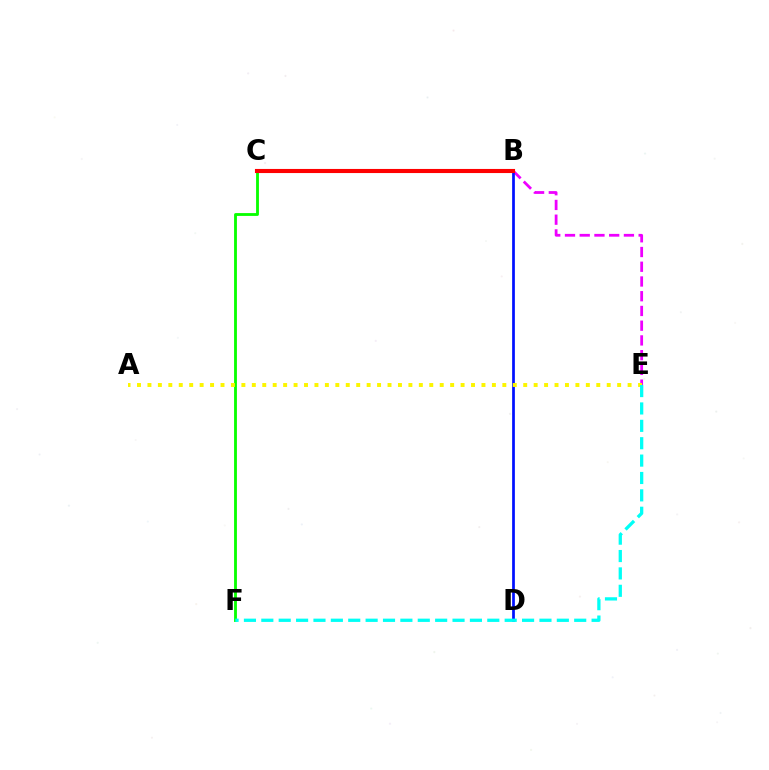{('B', 'E'): [{'color': '#ee00ff', 'line_style': 'dashed', 'thickness': 2.0}], ('C', 'F'): [{'color': '#08ff00', 'line_style': 'solid', 'thickness': 2.04}], ('B', 'D'): [{'color': '#0010ff', 'line_style': 'solid', 'thickness': 1.96}], ('A', 'E'): [{'color': '#fcf500', 'line_style': 'dotted', 'thickness': 2.84}], ('B', 'C'): [{'color': '#ff0000', 'line_style': 'solid', 'thickness': 2.95}], ('E', 'F'): [{'color': '#00fff6', 'line_style': 'dashed', 'thickness': 2.36}]}